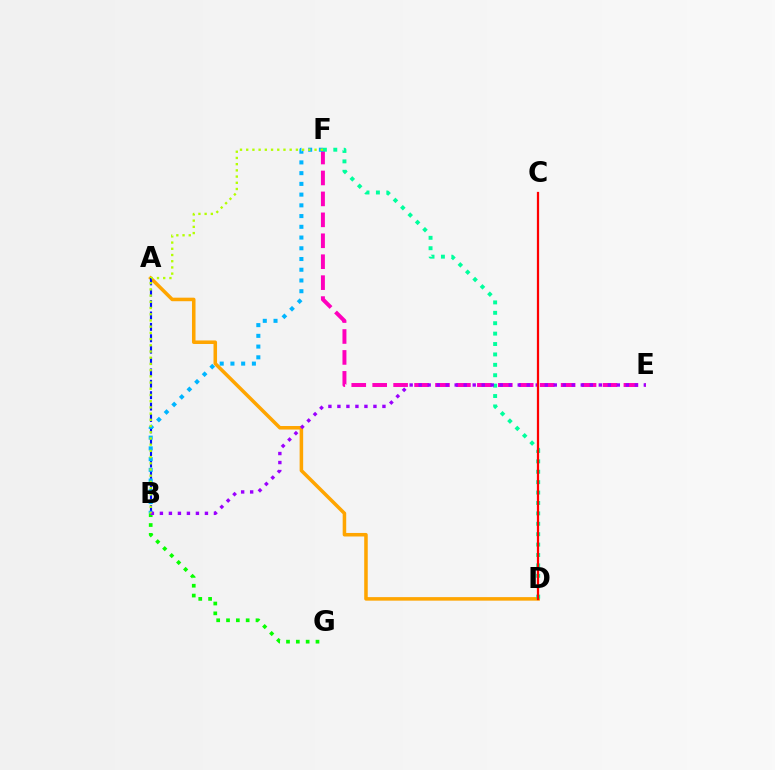{('A', 'D'): [{'color': '#ffa500', 'line_style': 'solid', 'thickness': 2.54}], ('E', 'F'): [{'color': '#ff00bd', 'line_style': 'dashed', 'thickness': 2.84}], ('A', 'B'): [{'color': '#0010ff', 'line_style': 'dashed', 'thickness': 1.55}], ('D', 'F'): [{'color': '#00ff9d', 'line_style': 'dotted', 'thickness': 2.83}], ('B', 'F'): [{'color': '#00b5ff', 'line_style': 'dotted', 'thickness': 2.92}, {'color': '#b3ff00', 'line_style': 'dotted', 'thickness': 1.69}], ('B', 'G'): [{'color': '#08ff00', 'line_style': 'dotted', 'thickness': 2.67}], ('B', 'E'): [{'color': '#9b00ff', 'line_style': 'dotted', 'thickness': 2.45}], ('C', 'D'): [{'color': '#ff0000', 'line_style': 'solid', 'thickness': 1.62}]}